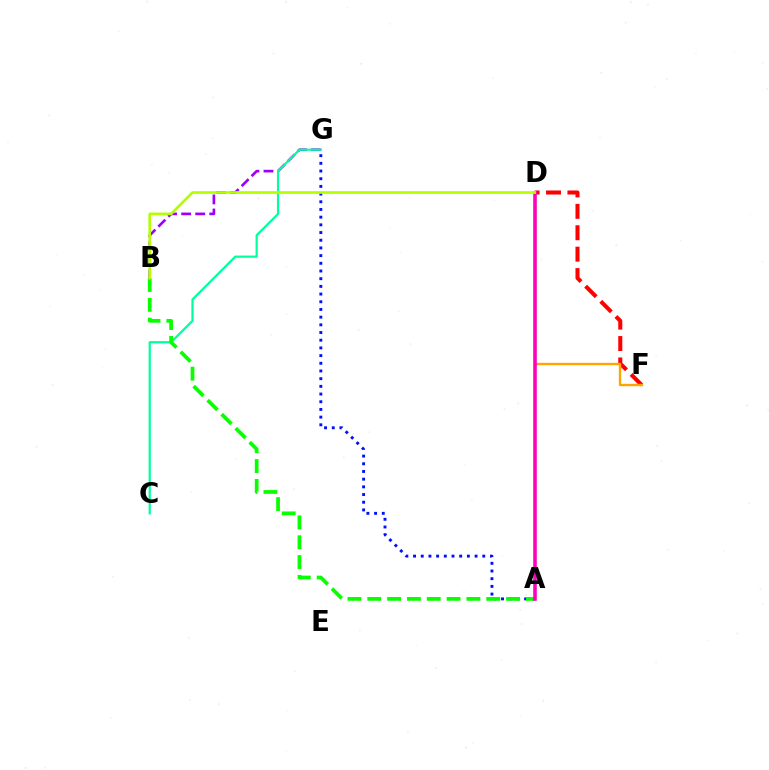{('B', 'G'): [{'color': '#9b00ff', 'line_style': 'dashed', 'thickness': 1.91}], ('A', 'D'): [{'color': '#00b5ff', 'line_style': 'solid', 'thickness': 1.54}, {'color': '#ff00bd', 'line_style': 'solid', 'thickness': 2.55}], ('C', 'G'): [{'color': '#00ff9d', 'line_style': 'solid', 'thickness': 1.6}], ('A', 'G'): [{'color': '#0010ff', 'line_style': 'dotted', 'thickness': 2.09}], ('D', 'F'): [{'color': '#ff0000', 'line_style': 'dashed', 'thickness': 2.91}, {'color': '#ffa500', 'line_style': 'solid', 'thickness': 1.71}], ('A', 'B'): [{'color': '#08ff00', 'line_style': 'dashed', 'thickness': 2.69}], ('B', 'D'): [{'color': '#b3ff00', 'line_style': 'solid', 'thickness': 1.93}]}